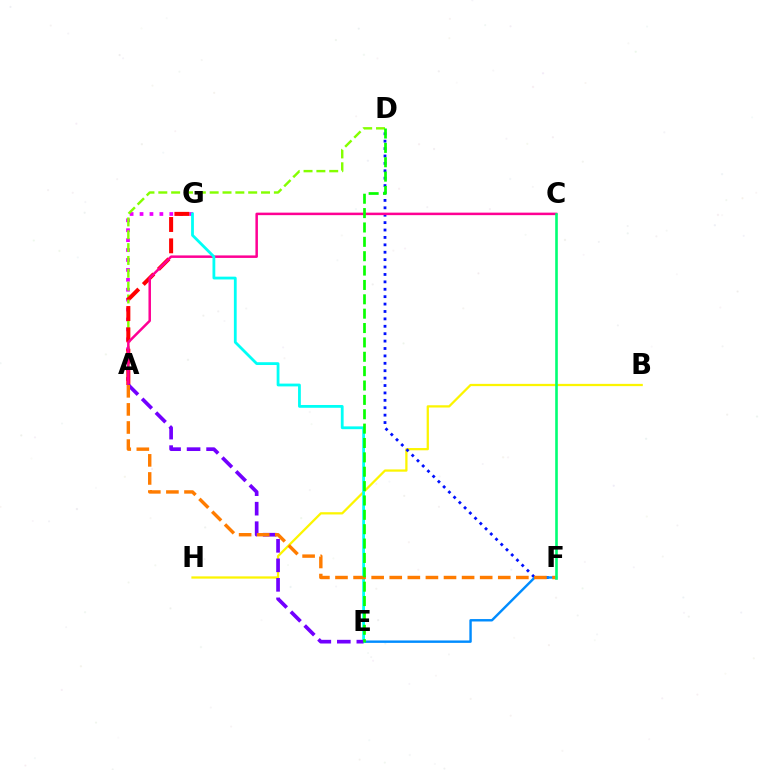{('A', 'G'): [{'color': '#ee00ff', 'line_style': 'dotted', 'thickness': 2.69}, {'color': '#ff0000', 'line_style': 'dashed', 'thickness': 2.9}], ('A', 'D'): [{'color': '#84ff00', 'line_style': 'dashed', 'thickness': 1.74}], ('B', 'H'): [{'color': '#fcf500', 'line_style': 'solid', 'thickness': 1.63}], ('D', 'F'): [{'color': '#0010ff', 'line_style': 'dotted', 'thickness': 2.01}], ('E', 'F'): [{'color': '#008cff', 'line_style': 'solid', 'thickness': 1.74}], ('A', 'C'): [{'color': '#ff0094', 'line_style': 'solid', 'thickness': 1.8}], ('E', 'G'): [{'color': '#00fff6', 'line_style': 'solid', 'thickness': 2.01}], ('A', 'E'): [{'color': '#7200ff', 'line_style': 'dashed', 'thickness': 2.65}], ('A', 'F'): [{'color': '#ff7c00', 'line_style': 'dashed', 'thickness': 2.46}], ('D', 'E'): [{'color': '#08ff00', 'line_style': 'dashed', 'thickness': 1.95}], ('C', 'F'): [{'color': '#00ff74', 'line_style': 'solid', 'thickness': 1.88}]}